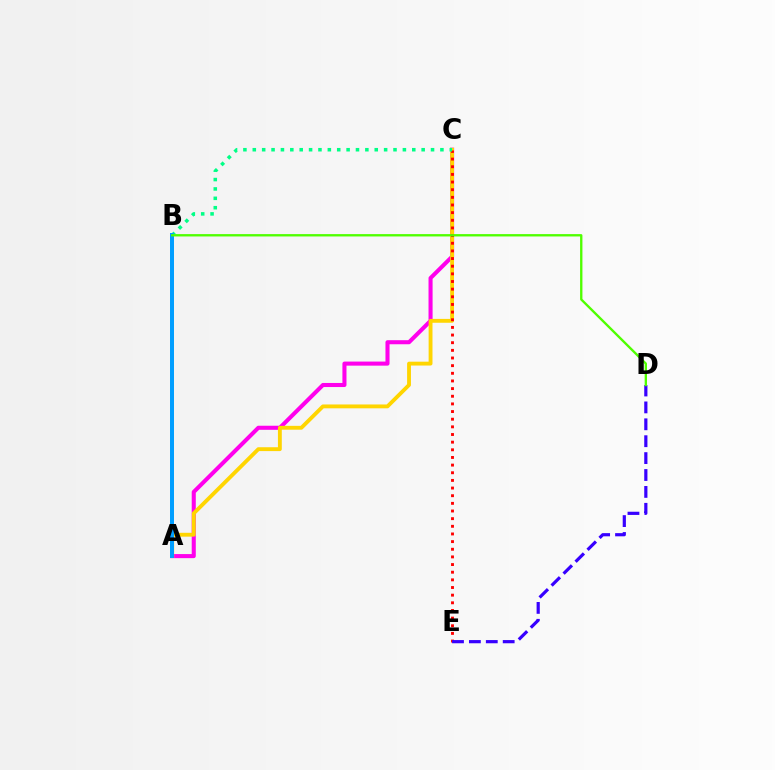{('A', 'C'): [{'color': '#ff00ed', 'line_style': 'solid', 'thickness': 2.93}, {'color': '#ffd500', 'line_style': 'solid', 'thickness': 2.78}], ('C', 'E'): [{'color': '#ff0000', 'line_style': 'dotted', 'thickness': 2.08}], ('B', 'C'): [{'color': '#00ff86', 'line_style': 'dotted', 'thickness': 2.55}], ('D', 'E'): [{'color': '#3700ff', 'line_style': 'dashed', 'thickness': 2.3}], ('A', 'B'): [{'color': '#009eff', 'line_style': 'solid', 'thickness': 2.87}], ('B', 'D'): [{'color': '#4fff00', 'line_style': 'solid', 'thickness': 1.69}]}